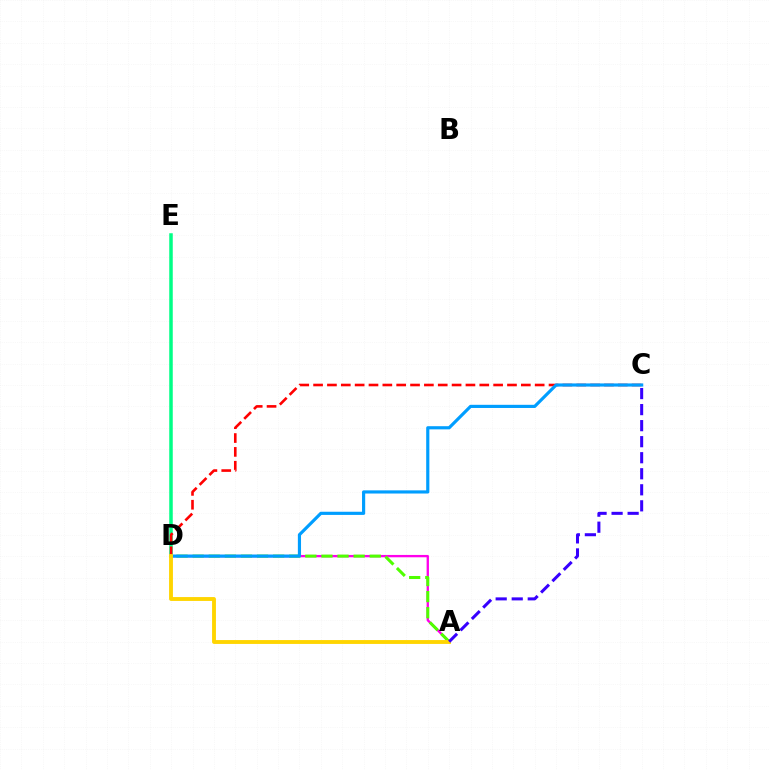{('A', 'D'): [{'color': '#ff00ed', 'line_style': 'solid', 'thickness': 1.68}, {'color': '#4fff00', 'line_style': 'dashed', 'thickness': 2.19}, {'color': '#ffd500', 'line_style': 'solid', 'thickness': 2.78}], ('D', 'E'): [{'color': '#00ff86', 'line_style': 'solid', 'thickness': 2.53}], ('C', 'D'): [{'color': '#ff0000', 'line_style': 'dashed', 'thickness': 1.88}, {'color': '#009eff', 'line_style': 'solid', 'thickness': 2.28}], ('A', 'C'): [{'color': '#3700ff', 'line_style': 'dashed', 'thickness': 2.18}]}